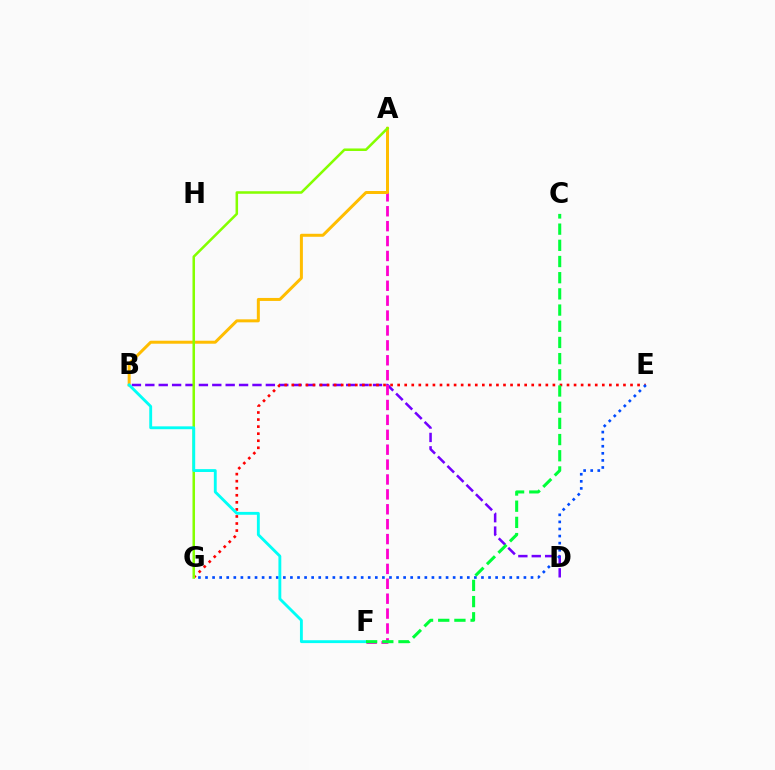{('B', 'D'): [{'color': '#7200ff', 'line_style': 'dashed', 'thickness': 1.82}], ('E', 'G'): [{'color': '#ff0000', 'line_style': 'dotted', 'thickness': 1.92}, {'color': '#004bff', 'line_style': 'dotted', 'thickness': 1.92}], ('A', 'F'): [{'color': '#ff00cf', 'line_style': 'dashed', 'thickness': 2.02}], ('A', 'B'): [{'color': '#ffbd00', 'line_style': 'solid', 'thickness': 2.16}], ('A', 'G'): [{'color': '#84ff00', 'line_style': 'solid', 'thickness': 1.82}], ('B', 'F'): [{'color': '#00fff6', 'line_style': 'solid', 'thickness': 2.06}], ('C', 'F'): [{'color': '#00ff39', 'line_style': 'dashed', 'thickness': 2.2}]}